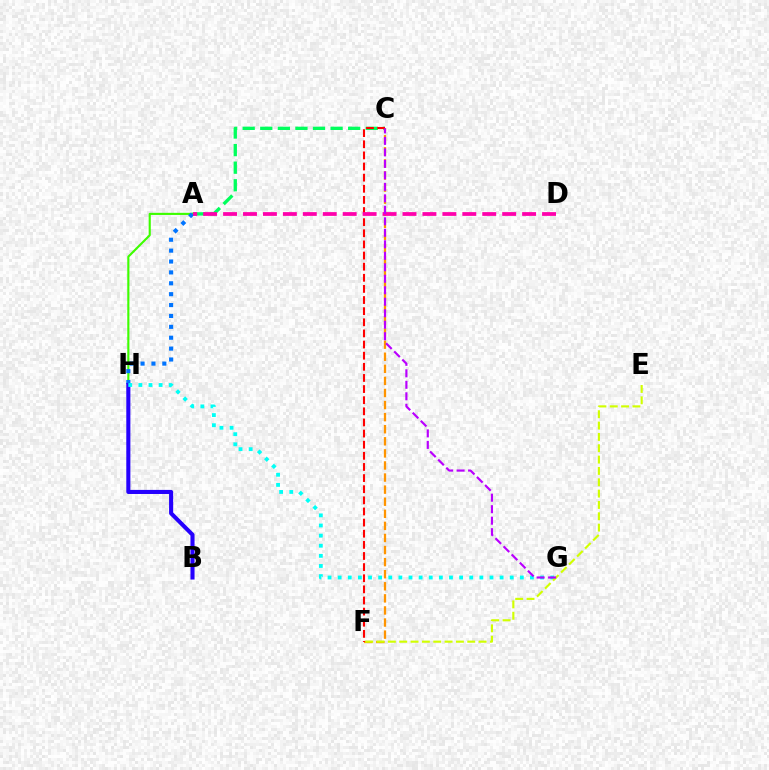{('A', 'C'): [{'color': '#00ff5c', 'line_style': 'dashed', 'thickness': 2.39}], ('C', 'F'): [{'color': '#ff9400', 'line_style': 'dashed', 'thickness': 1.64}, {'color': '#ff0000', 'line_style': 'dashed', 'thickness': 1.51}], ('A', 'H'): [{'color': '#3dff00', 'line_style': 'solid', 'thickness': 1.53}, {'color': '#0074ff', 'line_style': 'dotted', 'thickness': 2.96}], ('B', 'H'): [{'color': '#2500ff', 'line_style': 'solid', 'thickness': 2.94}], ('G', 'H'): [{'color': '#00fff6', 'line_style': 'dotted', 'thickness': 2.75}], ('E', 'F'): [{'color': '#d1ff00', 'line_style': 'dashed', 'thickness': 1.54}], ('A', 'D'): [{'color': '#ff00ac', 'line_style': 'dashed', 'thickness': 2.71}], ('C', 'G'): [{'color': '#b900ff', 'line_style': 'dashed', 'thickness': 1.56}]}